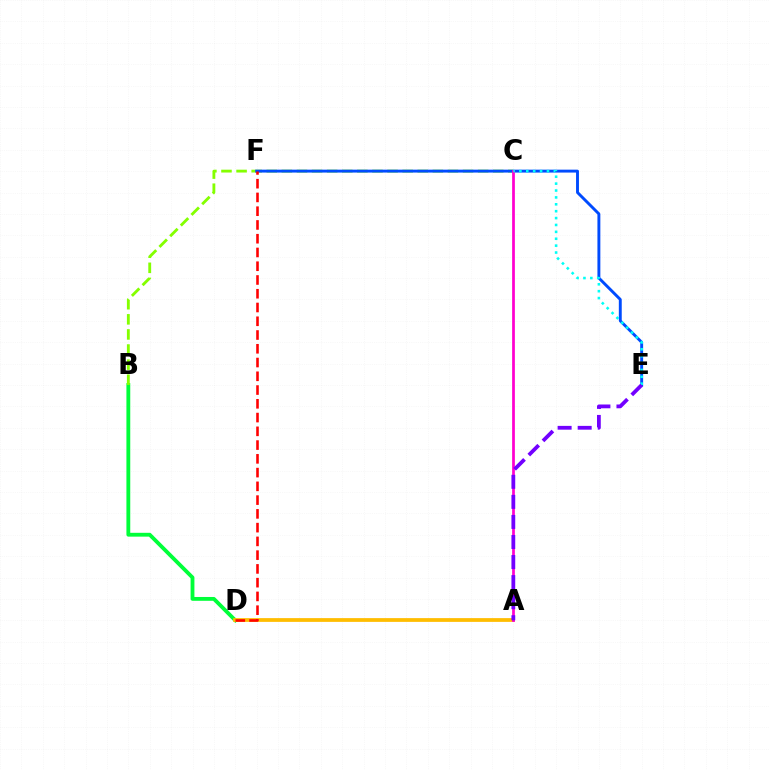{('B', 'D'): [{'color': '#00ff39', 'line_style': 'solid', 'thickness': 2.76}], ('B', 'C'): [{'color': '#84ff00', 'line_style': 'dashed', 'thickness': 2.05}], ('E', 'F'): [{'color': '#004bff', 'line_style': 'solid', 'thickness': 2.09}], ('A', 'D'): [{'color': '#ffbd00', 'line_style': 'solid', 'thickness': 2.71}], ('A', 'C'): [{'color': '#ff00cf', 'line_style': 'solid', 'thickness': 1.97}], ('D', 'F'): [{'color': '#ff0000', 'line_style': 'dashed', 'thickness': 1.87}], ('C', 'E'): [{'color': '#00fff6', 'line_style': 'dotted', 'thickness': 1.87}], ('A', 'E'): [{'color': '#7200ff', 'line_style': 'dashed', 'thickness': 2.73}]}